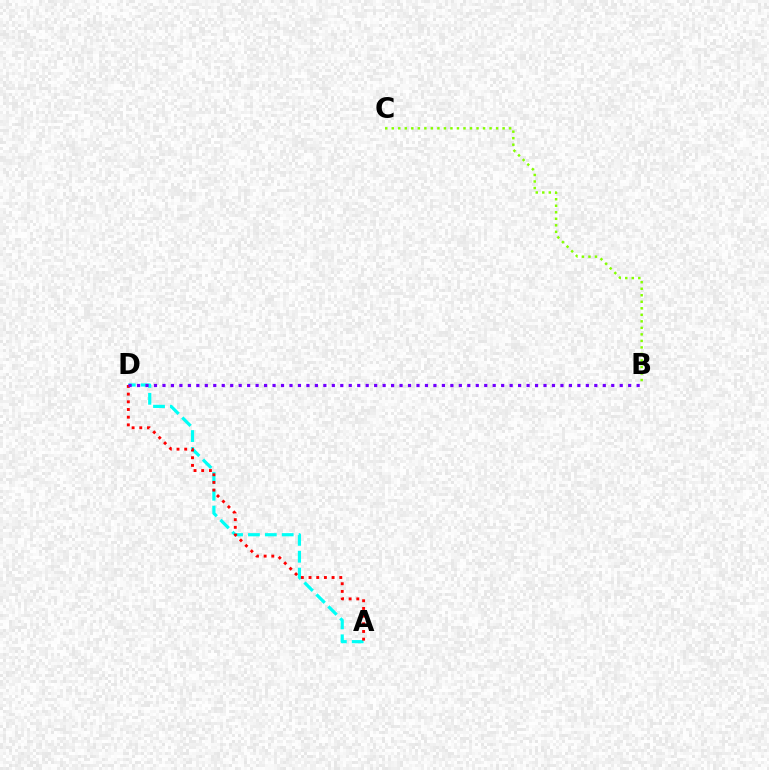{('A', 'D'): [{'color': '#00fff6', 'line_style': 'dashed', 'thickness': 2.29}, {'color': '#ff0000', 'line_style': 'dotted', 'thickness': 2.09}], ('B', 'C'): [{'color': '#84ff00', 'line_style': 'dotted', 'thickness': 1.77}], ('B', 'D'): [{'color': '#7200ff', 'line_style': 'dotted', 'thickness': 2.3}]}